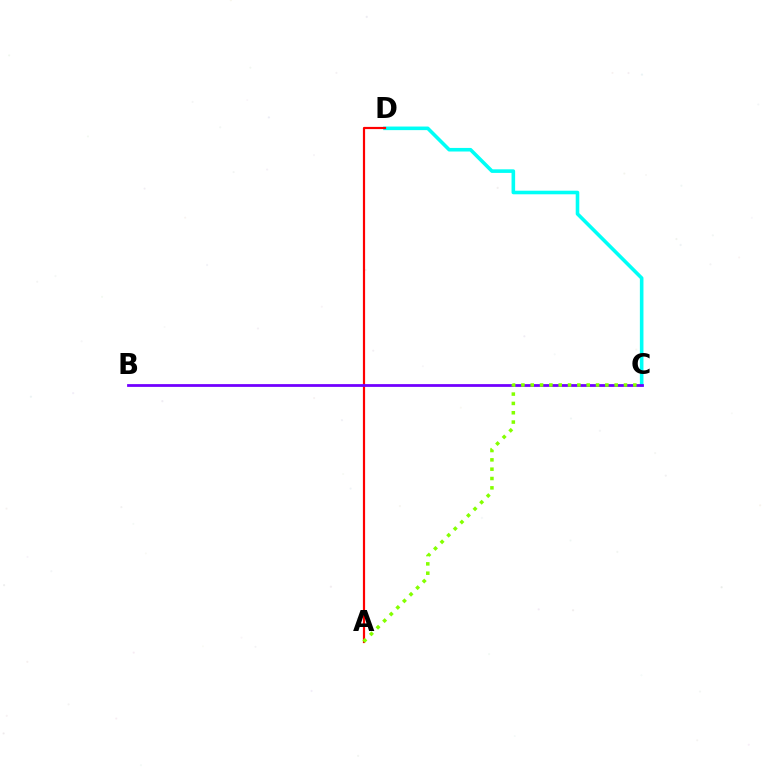{('C', 'D'): [{'color': '#00fff6', 'line_style': 'solid', 'thickness': 2.58}], ('A', 'D'): [{'color': '#ff0000', 'line_style': 'solid', 'thickness': 1.58}], ('B', 'C'): [{'color': '#7200ff', 'line_style': 'solid', 'thickness': 1.99}], ('A', 'C'): [{'color': '#84ff00', 'line_style': 'dotted', 'thickness': 2.53}]}